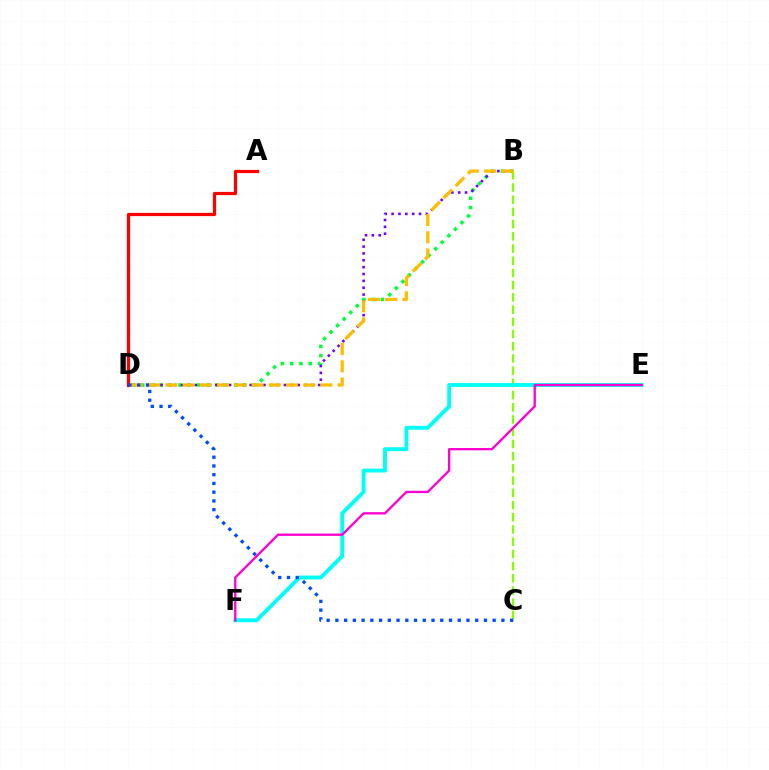{('B', 'D'): [{'color': '#00ff39', 'line_style': 'dotted', 'thickness': 2.52}, {'color': '#7200ff', 'line_style': 'dotted', 'thickness': 1.86}, {'color': '#ffbd00', 'line_style': 'dashed', 'thickness': 2.34}], ('B', 'C'): [{'color': '#84ff00', 'line_style': 'dashed', 'thickness': 1.66}], ('A', 'D'): [{'color': '#ff0000', 'line_style': 'solid', 'thickness': 2.31}], ('E', 'F'): [{'color': '#00fff6', 'line_style': 'solid', 'thickness': 2.79}, {'color': '#ff00cf', 'line_style': 'solid', 'thickness': 1.66}], ('C', 'D'): [{'color': '#004bff', 'line_style': 'dotted', 'thickness': 2.37}]}